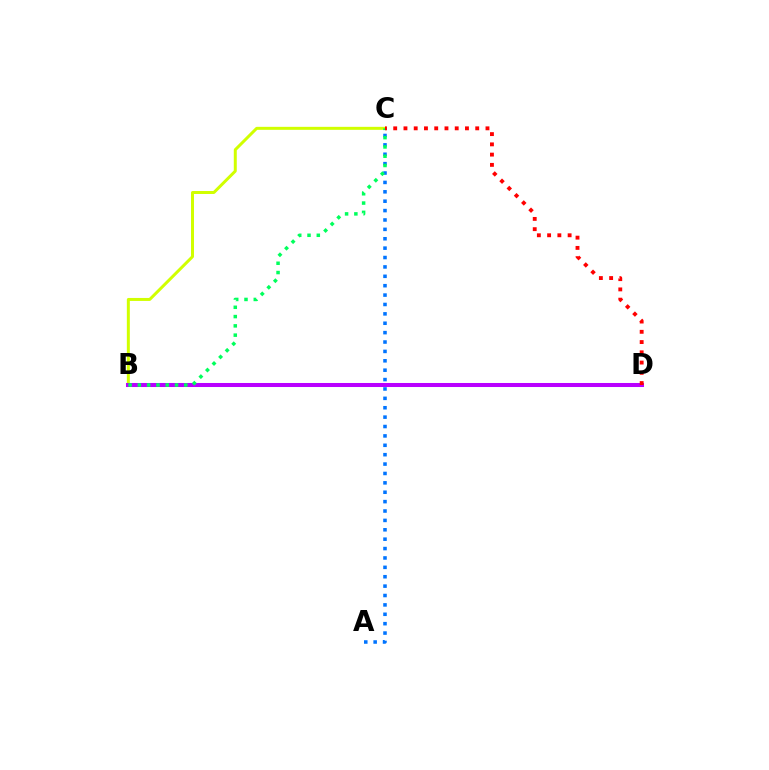{('A', 'C'): [{'color': '#0074ff', 'line_style': 'dotted', 'thickness': 2.55}], ('B', 'C'): [{'color': '#d1ff00', 'line_style': 'solid', 'thickness': 2.15}, {'color': '#00ff5c', 'line_style': 'dotted', 'thickness': 2.52}], ('B', 'D'): [{'color': '#b900ff', 'line_style': 'solid', 'thickness': 2.9}], ('C', 'D'): [{'color': '#ff0000', 'line_style': 'dotted', 'thickness': 2.79}]}